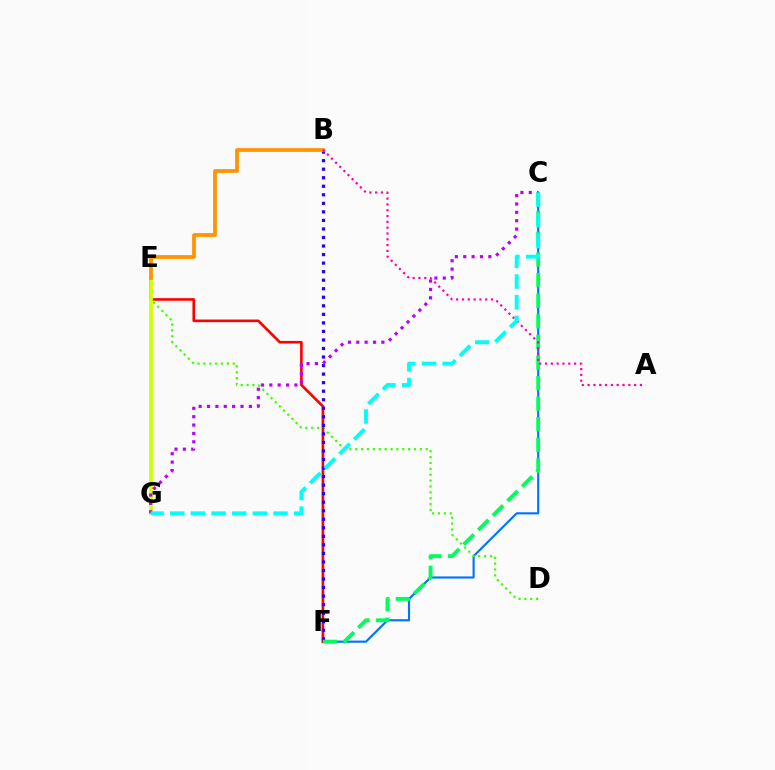{('C', 'F'): [{'color': '#0074ff', 'line_style': 'solid', 'thickness': 1.54}, {'color': '#00ff5c', 'line_style': 'dashed', 'thickness': 2.8}], ('D', 'E'): [{'color': '#3dff00', 'line_style': 'dotted', 'thickness': 1.6}], ('E', 'F'): [{'color': '#ff0000', 'line_style': 'solid', 'thickness': 1.88}], ('E', 'G'): [{'color': '#d1ff00', 'line_style': 'solid', 'thickness': 2.67}], ('B', 'F'): [{'color': '#2500ff', 'line_style': 'dotted', 'thickness': 2.32}], ('B', 'E'): [{'color': '#ff9400', 'line_style': 'solid', 'thickness': 2.69}], ('A', 'B'): [{'color': '#ff00ac', 'line_style': 'dotted', 'thickness': 1.58}], ('C', 'G'): [{'color': '#b900ff', 'line_style': 'dotted', 'thickness': 2.27}, {'color': '#00fff6', 'line_style': 'dashed', 'thickness': 2.81}]}